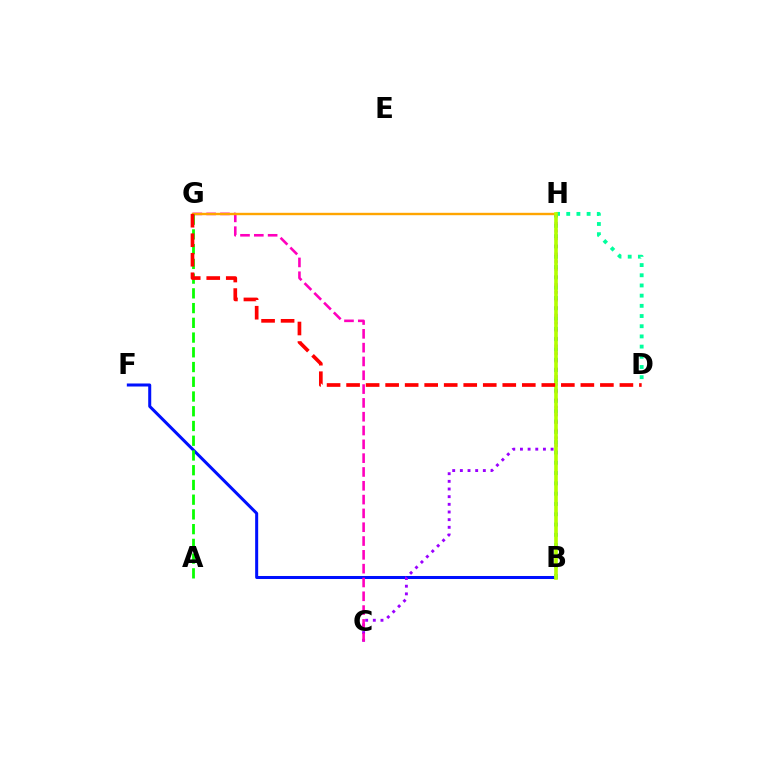{('B', 'F'): [{'color': '#0010ff', 'line_style': 'solid', 'thickness': 2.18}], ('D', 'H'): [{'color': '#00ff9d', 'line_style': 'dotted', 'thickness': 2.77}], ('B', 'H'): [{'color': '#00b5ff', 'line_style': 'dotted', 'thickness': 2.8}, {'color': '#b3ff00', 'line_style': 'solid', 'thickness': 2.61}], ('C', 'H'): [{'color': '#9b00ff', 'line_style': 'dotted', 'thickness': 2.08}], ('C', 'G'): [{'color': '#ff00bd', 'line_style': 'dashed', 'thickness': 1.88}], ('G', 'H'): [{'color': '#ffa500', 'line_style': 'solid', 'thickness': 1.73}], ('A', 'G'): [{'color': '#08ff00', 'line_style': 'dashed', 'thickness': 2.0}], ('D', 'G'): [{'color': '#ff0000', 'line_style': 'dashed', 'thickness': 2.65}]}